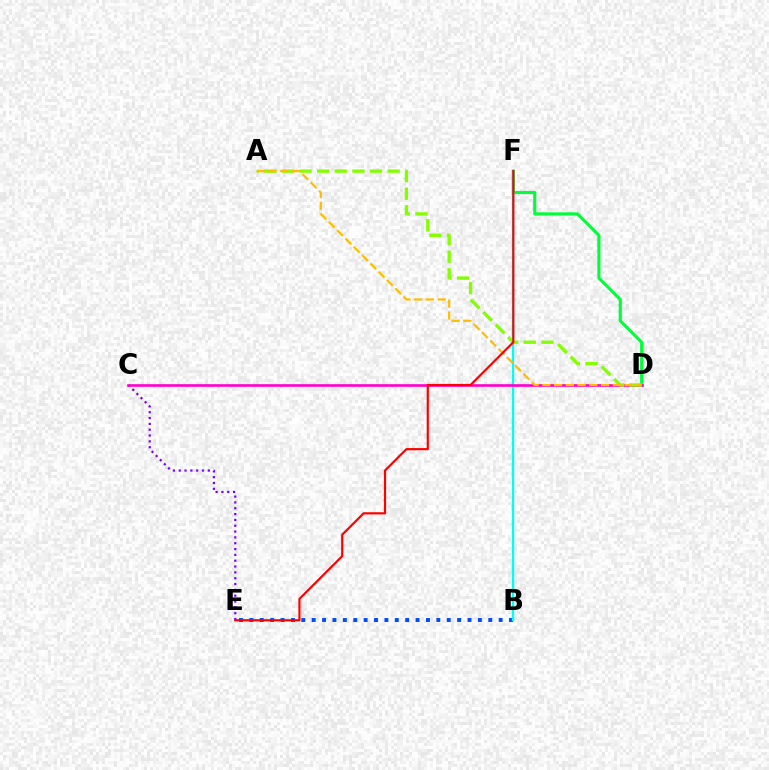{('C', 'E'): [{'color': '#7200ff', 'line_style': 'dotted', 'thickness': 1.58}], ('D', 'F'): [{'color': '#00ff39', 'line_style': 'solid', 'thickness': 2.24}], ('B', 'E'): [{'color': '#004bff', 'line_style': 'dotted', 'thickness': 2.82}], ('B', 'F'): [{'color': '#00fff6', 'line_style': 'solid', 'thickness': 1.69}], ('C', 'D'): [{'color': '#ff00cf', 'line_style': 'solid', 'thickness': 1.91}], ('A', 'D'): [{'color': '#84ff00', 'line_style': 'dashed', 'thickness': 2.4}, {'color': '#ffbd00', 'line_style': 'dashed', 'thickness': 1.6}], ('E', 'F'): [{'color': '#ff0000', 'line_style': 'solid', 'thickness': 1.57}]}